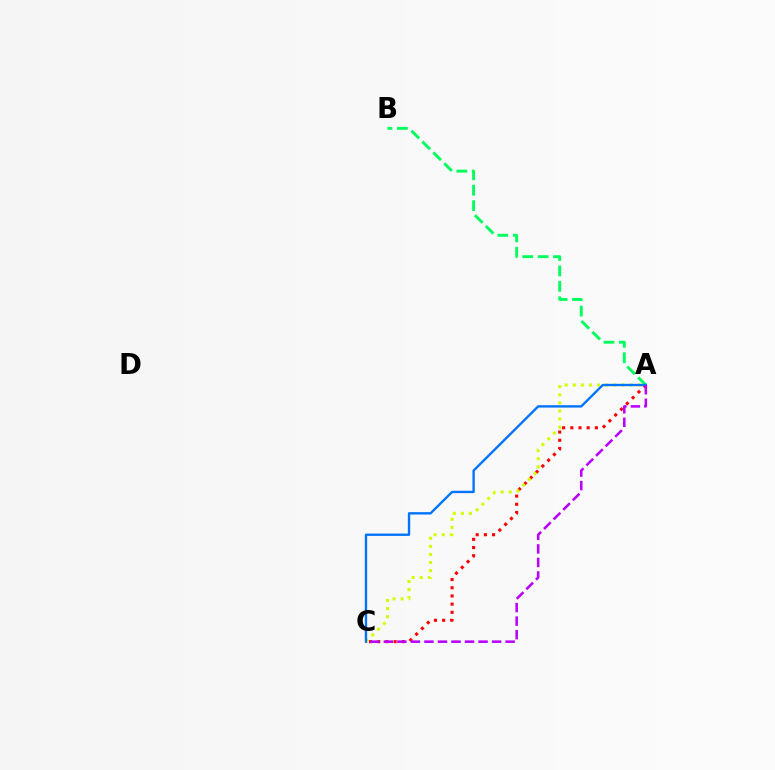{('A', 'C'): [{'color': '#ff0000', 'line_style': 'dotted', 'thickness': 2.23}, {'color': '#d1ff00', 'line_style': 'dotted', 'thickness': 2.2}, {'color': '#0074ff', 'line_style': 'solid', 'thickness': 1.71}, {'color': '#b900ff', 'line_style': 'dashed', 'thickness': 1.84}], ('A', 'B'): [{'color': '#00ff5c', 'line_style': 'dashed', 'thickness': 2.1}]}